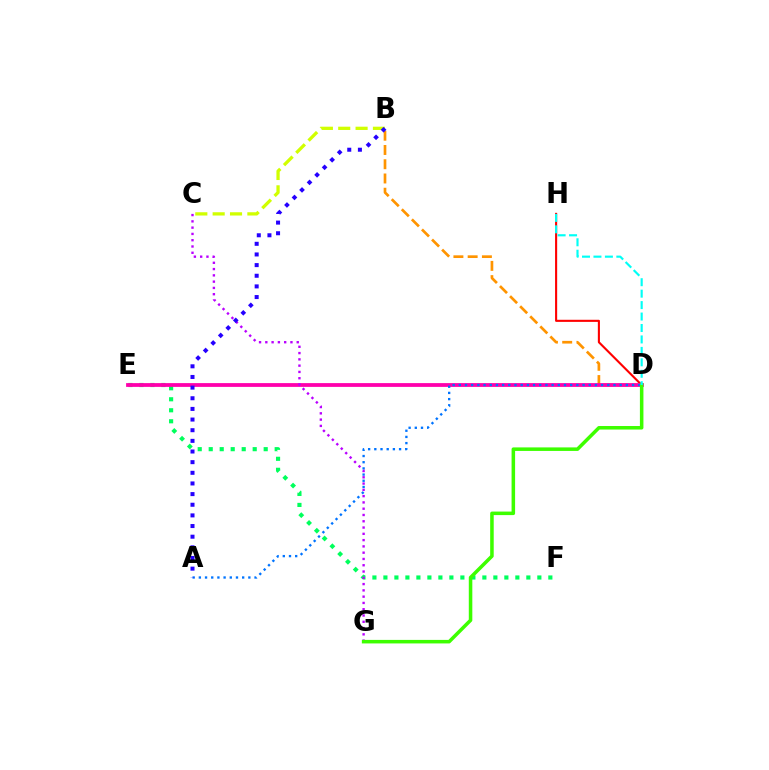{('B', 'D'): [{'color': '#ff9400', 'line_style': 'dashed', 'thickness': 1.94}], ('D', 'H'): [{'color': '#ff0000', 'line_style': 'solid', 'thickness': 1.52}, {'color': '#00fff6', 'line_style': 'dashed', 'thickness': 1.55}], ('E', 'F'): [{'color': '#00ff5c', 'line_style': 'dotted', 'thickness': 2.99}], ('B', 'C'): [{'color': '#d1ff00', 'line_style': 'dashed', 'thickness': 2.36}], ('D', 'E'): [{'color': '#ff00ac', 'line_style': 'solid', 'thickness': 2.72}], ('A', 'D'): [{'color': '#0074ff', 'line_style': 'dotted', 'thickness': 1.68}], ('C', 'G'): [{'color': '#b900ff', 'line_style': 'dotted', 'thickness': 1.71}], ('A', 'B'): [{'color': '#2500ff', 'line_style': 'dotted', 'thickness': 2.89}], ('D', 'G'): [{'color': '#3dff00', 'line_style': 'solid', 'thickness': 2.54}]}